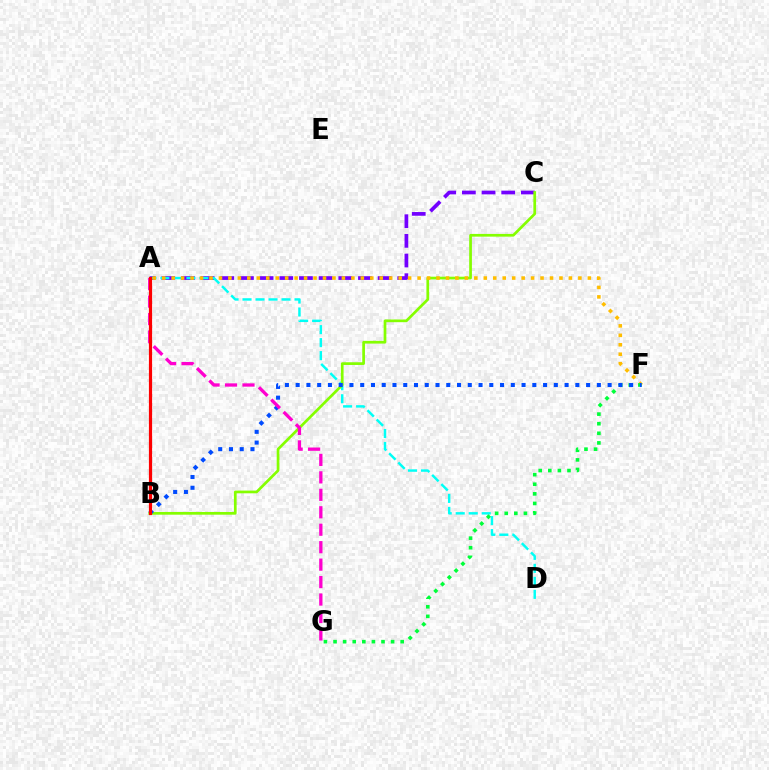{('A', 'C'): [{'color': '#7200ff', 'line_style': 'dashed', 'thickness': 2.67}], ('A', 'D'): [{'color': '#00fff6', 'line_style': 'dashed', 'thickness': 1.77}], ('B', 'C'): [{'color': '#84ff00', 'line_style': 'solid', 'thickness': 1.95}], ('A', 'F'): [{'color': '#ffbd00', 'line_style': 'dotted', 'thickness': 2.57}], ('F', 'G'): [{'color': '#00ff39', 'line_style': 'dotted', 'thickness': 2.61}], ('B', 'F'): [{'color': '#004bff', 'line_style': 'dotted', 'thickness': 2.92}], ('A', 'G'): [{'color': '#ff00cf', 'line_style': 'dashed', 'thickness': 2.37}], ('A', 'B'): [{'color': '#ff0000', 'line_style': 'solid', 'thickness': 2.3}]}